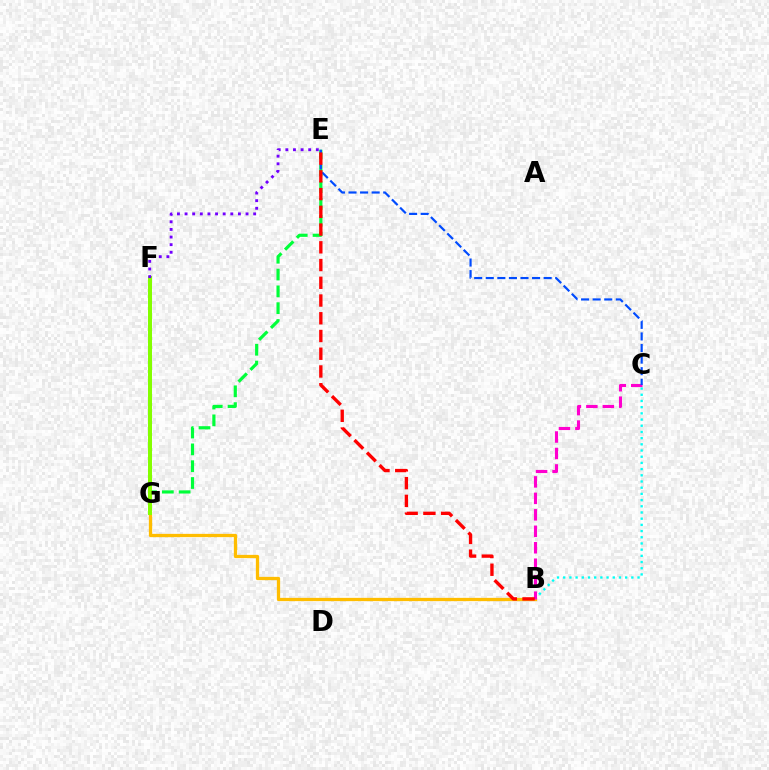{('B', 'C'): [{'color': '#00fff6', 'line_style': 'dotted', 'thickness': 1.68}, {'color': '#ff00cf', 'line_style': 'dashed', 'thickness': 2.24}], ('B', 'G'): [{'color': '#ffbd00', 'line_style': 'solid', 'thickness': 2.36}], ('E', 'G'): [{'color': '#00ff39', 'line_style': 'dashed', 'thickness': 2.28}], ('C', 'E'): [{'color': '#004bff', 'line_style': 'dashed', 'thickness': 1.57}], ('F', 'G'): [{'color': '#84ff00', 'line_style': 'solid', 'thickness': 2.87}], ('B', 'E'): [{'color': '#ff0000', 'line_style': 'dashed', 'thickness': 2.41}], ('E', 'F'): [{'color': '#7200ff', 'line_style': 'dotted', 'thickness': 2.07}]}